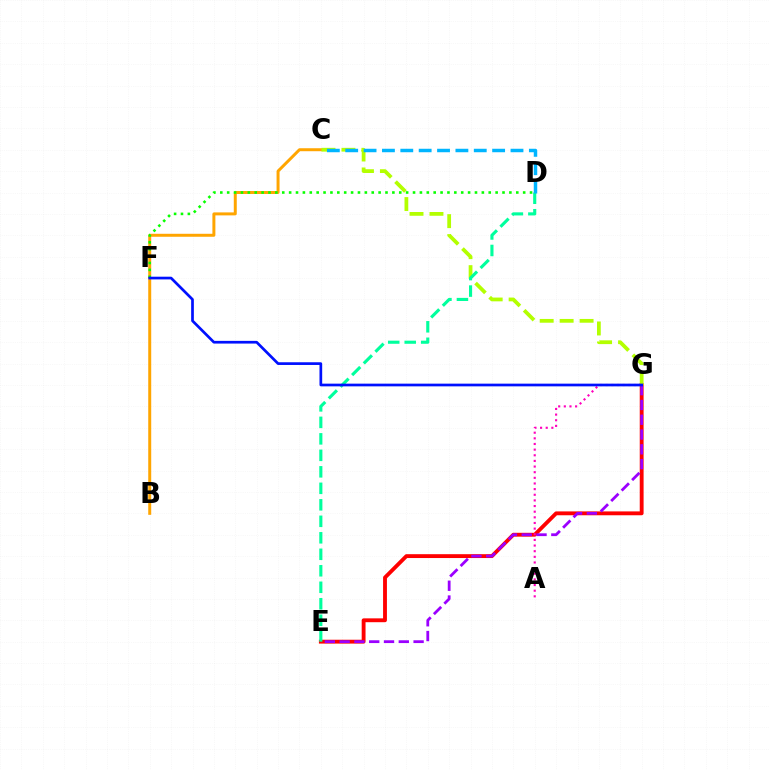{('B', 'C'): [{'color': '#ffa500', 'line_style': 'solid', 'thickness': 2.14}], ('E', 'G'): [{'color': '#ff0000', 'line_style': 'solid', 'thickness': 2.77}, {'color': '#9b00ff', 'line_style': 'dashed', 'thickness': 2.01}], ('C', 'G'): [{'color': '#b3ff00', 'line_style': 'dashed', 'thickness': 2.71}], ('A', 'G'): [{'color': '#ff00bd', 'line_style': 'dotted', 'thickness': 1.53}], ('D', 'E'): [{'color': '#00ff9d', 'line_style': 'dashed', 'thickness': 2.24}], ('D', 'F'): [{'color': '#08ff00', 'line_style': 'dotted', 'thickness': 1.87}], ('C', 'D'): [{'color': '#00b5ff', 'line_style': 'dashed', 'thickness': 2.49}], ('F', 'G'): [{'color': '#0010ff', 'line_style': 'solid', 'thickness': 1.95}]}